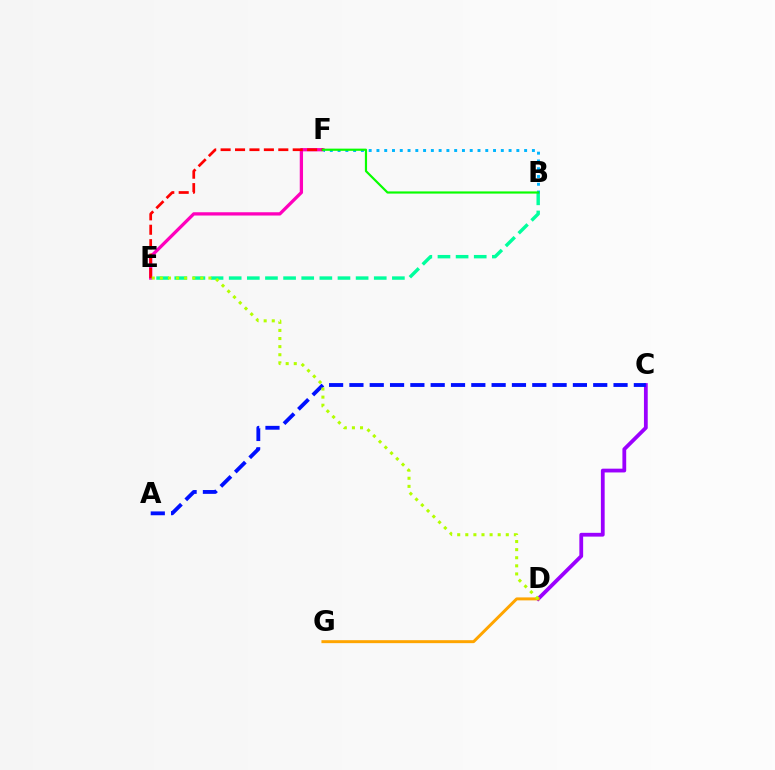{('E', 'F'): [{'color': '#ff00bd', 'line_style': 'solid', 'thickness': 2.36}, {'color': '#ff0000', 'line_style': 'dashed', 'thickness': 1.96}], ('B', 'E'): [{'color': '#00ff9d', 'line_style': 'dashed', 'thickness': 2.46}], ('C', 'D'): [{'color': '#9b00ff', 'line_style': 'solid', 'thickness': 2.72}], ('D', 'G'): [{'color': '#ffa500', 'line_style': 'solid', 'thickness': 2.13}], ('A', 'C'): [{'color': '#0010ff', 'line_style': 'dashed', 'thickness': 2.76}], ('B', 'F'): [{'color': '#00b5ff', 'line_style': 'dotted', 'thickness': 2.11}, {'color': '#08ff00', 'line_style': 'solid', 'thickness': 1.57}], ('D', 'E'): [{'color': '#b3ff00', 'line_style': 'dotted', 'thickness': 2.2}]}